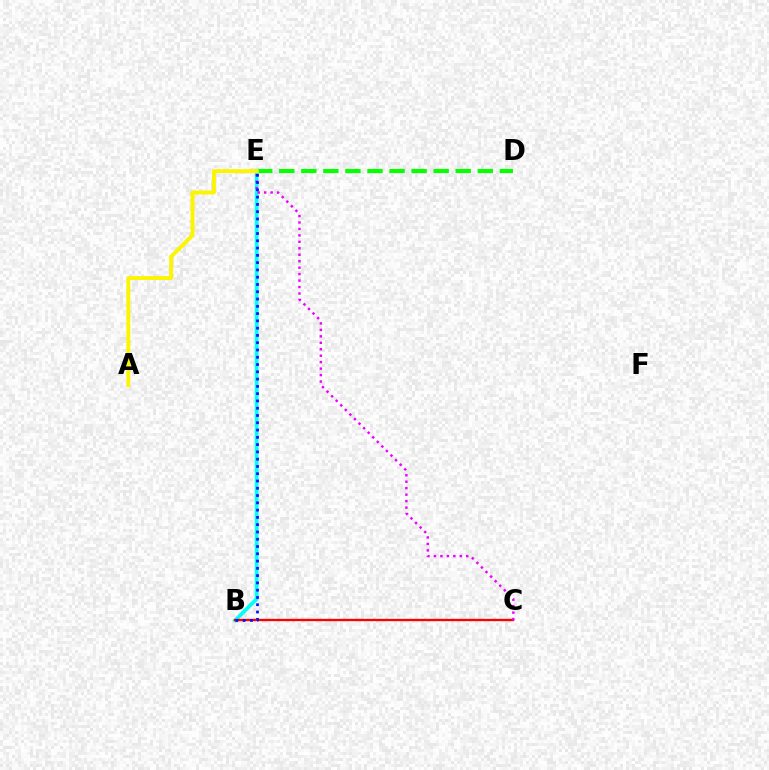{('D', 'E'): [{'color': '#08ff00', 'line_style': 'dashed', 'thickness': 3.0}], ('B', 'E'): [{'color': '#00fff6', 'line_style': 'solid', 'thickness': 2.7}, {'color': '#0010ff', 'line_style': 'dotted', 'thickness': 1.98}], ('B', 'C'): [{'color': '#ff0000', 'line_style': 'solid', 'thickness': 1.67}], ('C', 'E'): [{'color': '#ee00ff', 'line_style': 'dotted', 'thickness': 1.75}], ('A', 'E'): [{'color': '#fcf500', 'line_style': 'solid', 'thickness': 2.81}]}